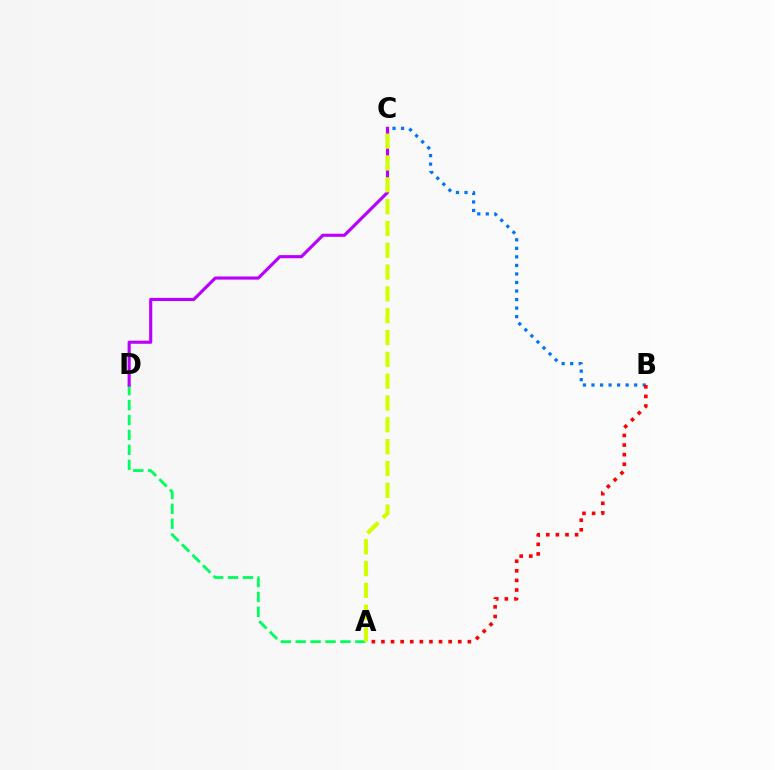{('B', 'C'): [{'color': '#0074ff', 'line_style': 'dotted', 'thickness': 2.32}], ('A', 'D'): [{'color': '#00ff5c', 'line_style': 'dashed', 'thickness': 2.03}], ('C', 'D'): [{'color': '#b900ff', 'line_style': 'solid', 'thickness': 2.25}], ('A', 'B'): [{'color': '#ff0000', 'line_style': 'dotted', 'thickness': 2.61}], ('A', 'C'): [{'color': '#d1ff00', 'line_style': 'dashed', 'thickness': 2.96}]}